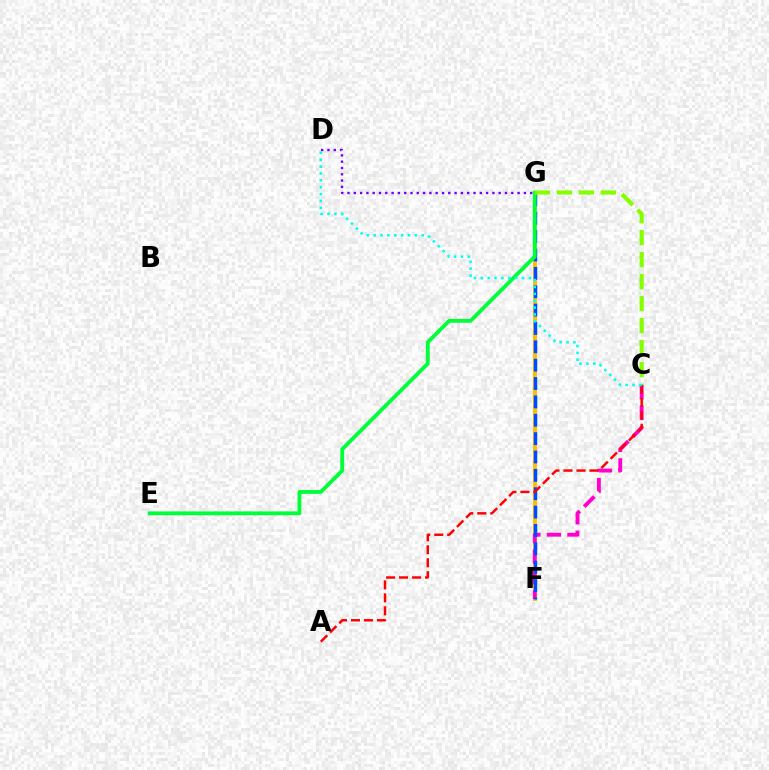{('F', 'G'): [{'color': '#ffbd00', 'line_style': 'solid', 'thickness': 2.81}, {'color': '#004bff', 'line_style': 'dashed', 'thickness': 2.49}], ('C', 'F'): [{'color': '#ff00cf', 'line_style': 'dashed', 'thickness': 2.79}], ('E', 'G'): [{'color': '#00ff39', 'line_style': 'solid', 'thickness': 2.76}], ('C', 'G'): [{'color': '#84ff00', 'line_style': 'dashed', 'thickness': 2.99}], ('D', 'G'): [{'color': '#7200ff', 'line_style': 'dotted', 'thickness': 1.71}], ('A', 'C'): [{'color': '#ff0000', 'line_style': 'dashed', 'thickness': 1.76}], ('C', 'D'): [{'color': '#00fff6', 'line_style': 'dotted', 'thickness': 1.87}]}